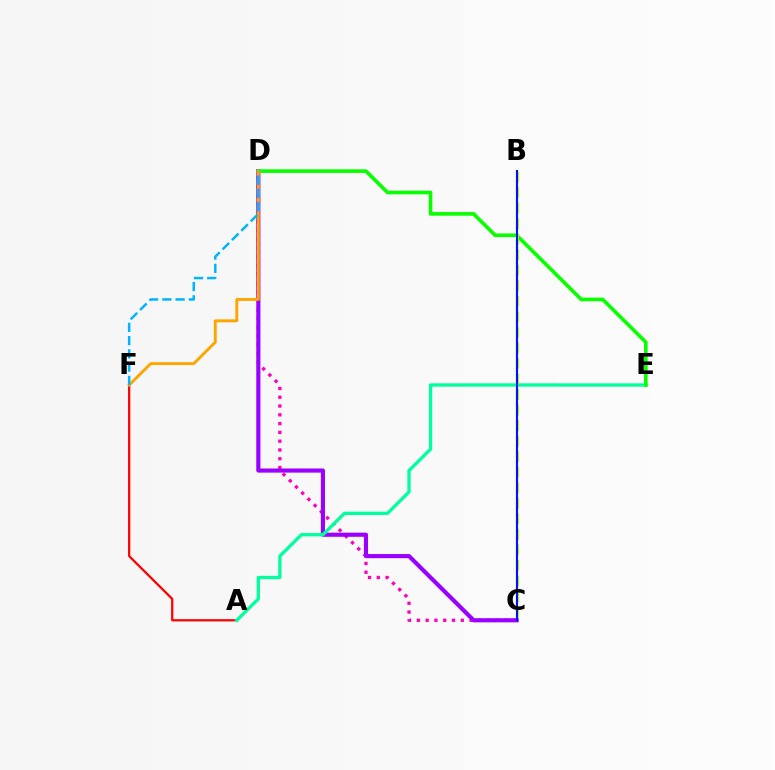{('C', 'D'): [{'color': '#ff00bd', 'line_style': 'dotted', 'thickness': 2.39}, {'color': '#9b00ff', 'line_style': 'solid', 'thickness': 2.98}], ('A', 'F'): [{'color': '#ff0000', 'line_style': 'solid', 'thickness': 1.62}], ('A', 'E'): [{'color': '#00ff9d', 'line_style': 'solid', 'thickness': 2.38}], ('D', 'E'): [{'color': '#08ff00', 'line_style': 'solid', 'thickness': 2.61}], ('B', 'C'): [{'color': '#b3ff00', 'line_style': 'dashed', 'thickness': 2.11}, {'color': '#0010ff', 'line_style': 'solid', 'thickness': 1.52}], ('D', 'F'): [{'color': '#ffa500', 'line_style': 'solid', 'thickness': 2.1}, {'color': '#00b5ff', 'line_style': 'dashed', 'thickness': 1.8}]}